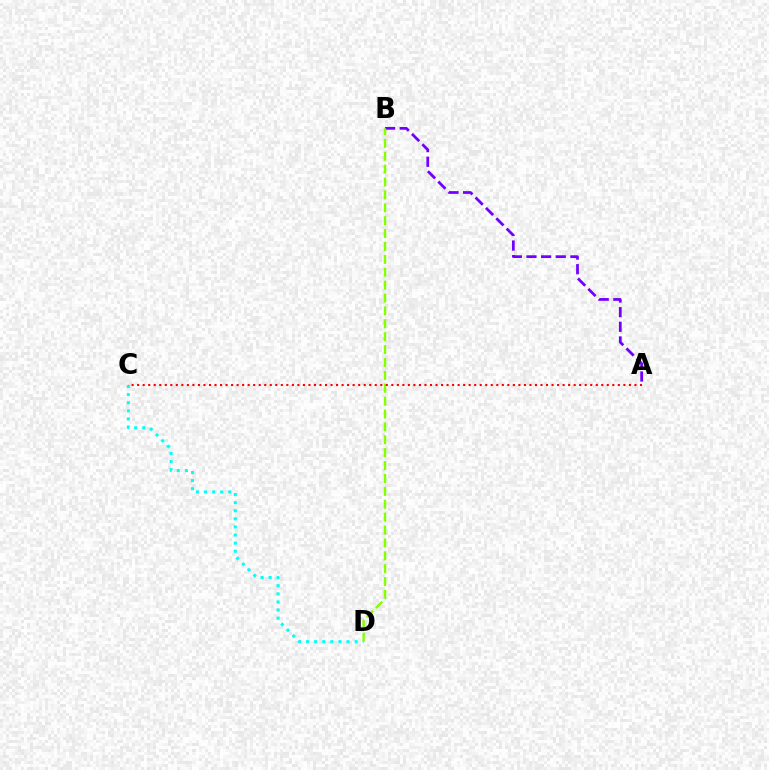{('A', 'B'): [{'color': '#7200ff', 'line_style': 'dashed', 'thickness': 1.99}], ('C', 'D'): [{'color': '#00fff6', 'line_style': 'dotted', 'thickness': 2.2}], ('B', 'D'): [{'color': '#84ff00', 'line_style': 'dashed', 'thickness': 1.75}], ('A', 'C'): [{'color': '#ff0000', 'line_style': 'dotted', 'thickness': 1.5}]}